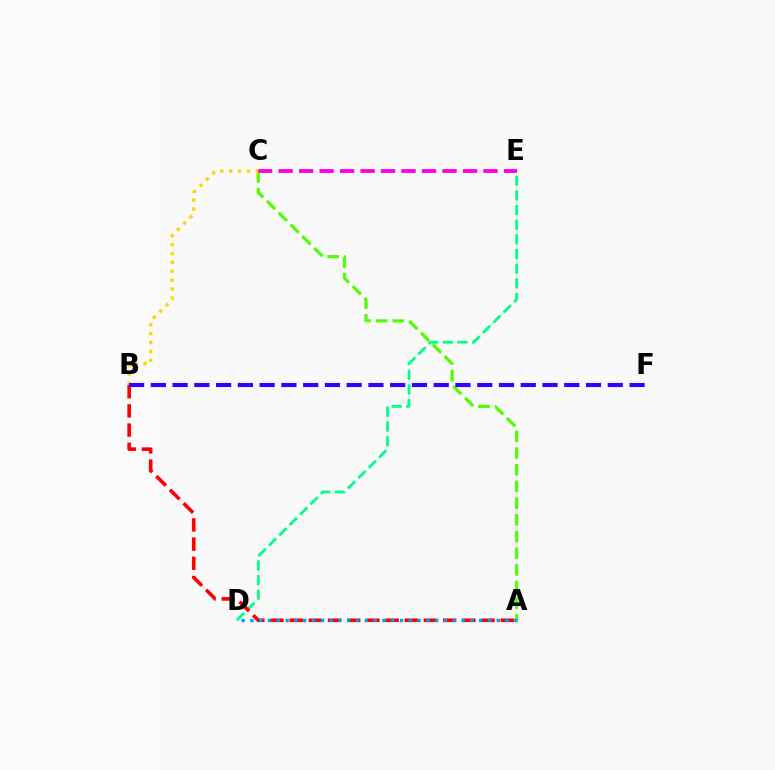{('D', 'E'): [{'color': '#00ff86', 'line_style': 'dashed', 'thickness': 1.99}], ('A', 'B'): [{'color': '#ff0000', 'line_style': 'dashed', 'thickness': 2.61}], ('A', 'C'): [{'color': '#4fff00', 'line_style': 'dashed', 'thickness': 2.27}], ('A', 'D'): [{'color': '#009eff', 'line_style': 'dotted', 'thickness': 2.39}], ('C', 'E'): [{'color': '#ff00ed', 'line_style': 'dashed', 'thickness': 2.78}], ('B', 'C'): [{'color': '#ffd500', 'line_style': 'dotted', 'thickness': 2.42}], ('B', 'F'): [{'color': '#3700ff', 'line_style': 'dashed', 'thickness': 2.96}]}